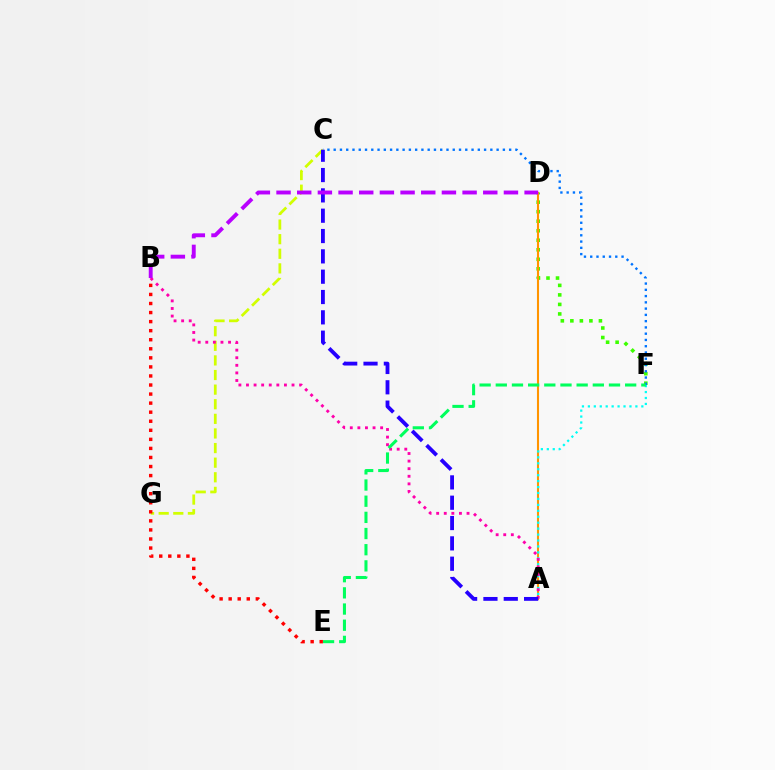{('D', 'F'): [{'color': '#3dff00', 'line_style': 'dotted', 'thickness': 2.59}], ('A', 'D'): [{'color': '#ff9400', 'line_style': 'solid', 'thickness': 1.5}], ('C', 'G'): [{'color': '#d1ff00', 'line_style': 'dashed', 'thickness': 1.98}], ('A', 'F'): [{'color': '#00fff6', 'line_style': 'dotted', 'thickness': 1.61}], ('A', 'B'): [{'color': '#ff00ac', 'line_style': 'dotted', 'thickness': 2.06}], ('C', 'F'): [{'color': '#0074ff', 'line_style': 'dotted', 'thickness': 1.7}], ('E', 'F'): [{'color': '#00ff5c', 'line_style': 'dashed', 'thickness': 2.2}], ('B', 'E'): [{'color': '#ff0000', 'line_style': 'dotted', 'thickness': 2.46}], ('A', 'C'): [{'color': '#2500ff', 'line_style': 'dashed', 'thickness': 2.76}], ('B', 'D'): [{'color': '#b900ff', 'line_style': 'dashed', 'thickness': 2.81}]}